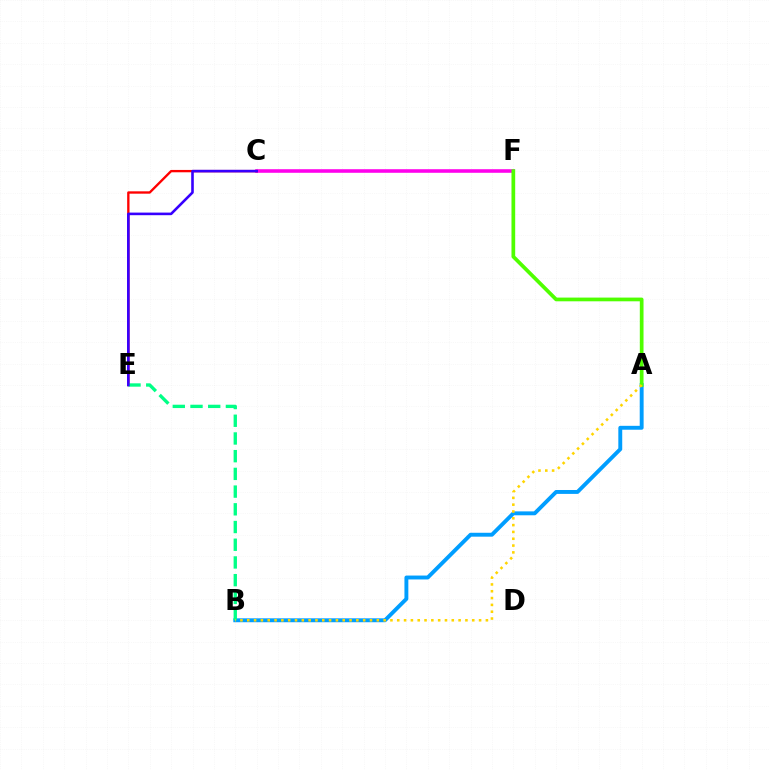{('A', 'B'): [{'color': '#009eff', 'line_style': 'solid', 'thickness': 2.81}, {'color': '#ffd500', 'line_style': 'dotted', 'thickness': 1.85}], ('C', 'F'): [{'color': '#ff00ed', 'line_style': 'solid', 'thickness': 2.57}], ('C', 'E'): [{'color': '#ff0000', 'line_style': 'solid', 'thickness': 1.69}, {'color': '#3700ff', 'line_style': 'solid', 'thickness': 1.87}], ('A', 'F'): [{'color': '#4fff00', 'line_style': 'solid', 'thickness': 2.67}], ('B', 'E'): [{'color': '#00ff86', 'line_style': 'dashed', 'thickness': 2.41}]}